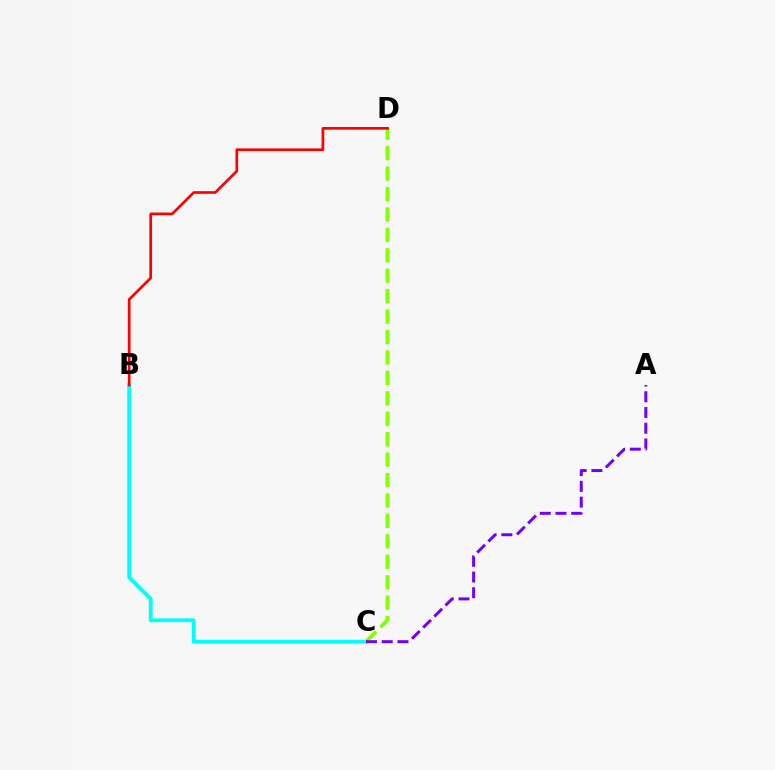{('B', 'C'): [{'color': '#00fff6', 'line_style': 'solid', 'thickness': 2.75}], ('C', 'D'): [{'color': '#84ff00', 'line_style': 'dashed', 'thickness': 2.78}], ('B', 'D'): [{'color': '#ff0000', 'line_style': 'solid', 'thickness': 1.94}], ('A', 'C'): [{'color': '#7200ff', 'line_style': 'dashed', 'thickness': 2.14}]}